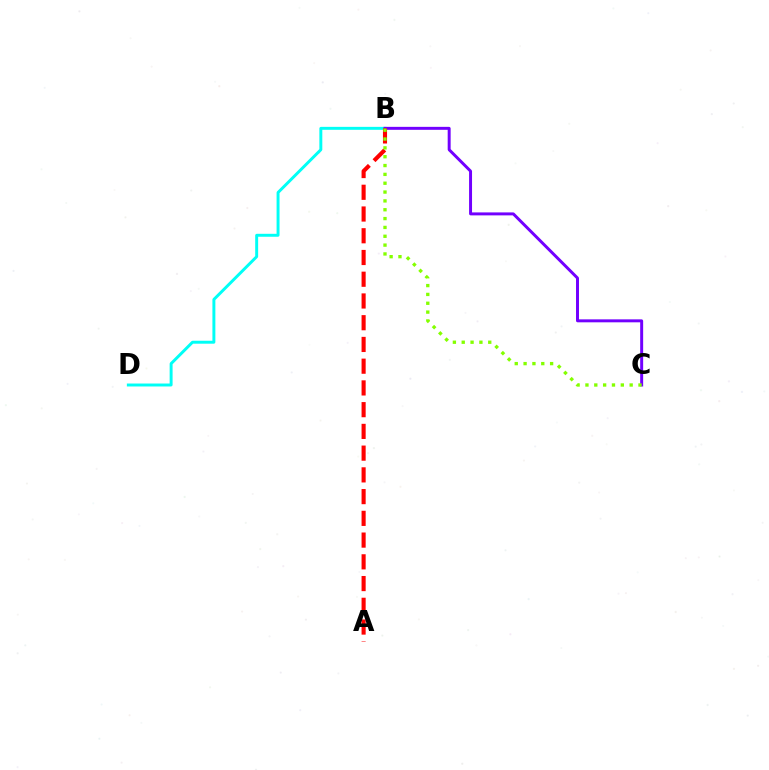{('B', 'D'): [{'color': '#00fff6', 'line_style': 'solid', 'thickness': 2.12}], ('B', 'C'): [{'color': '#7200ff', 'line_style': 'solid', 'thickness': 2.14}, {'color': '#84ff00', 'line_style': 'dotted', 'thickness': 2.4}], ('A', 'B'): [{'color': '#ff0000', 'line_style': 'dashed', 'thickness': 2.95}]}